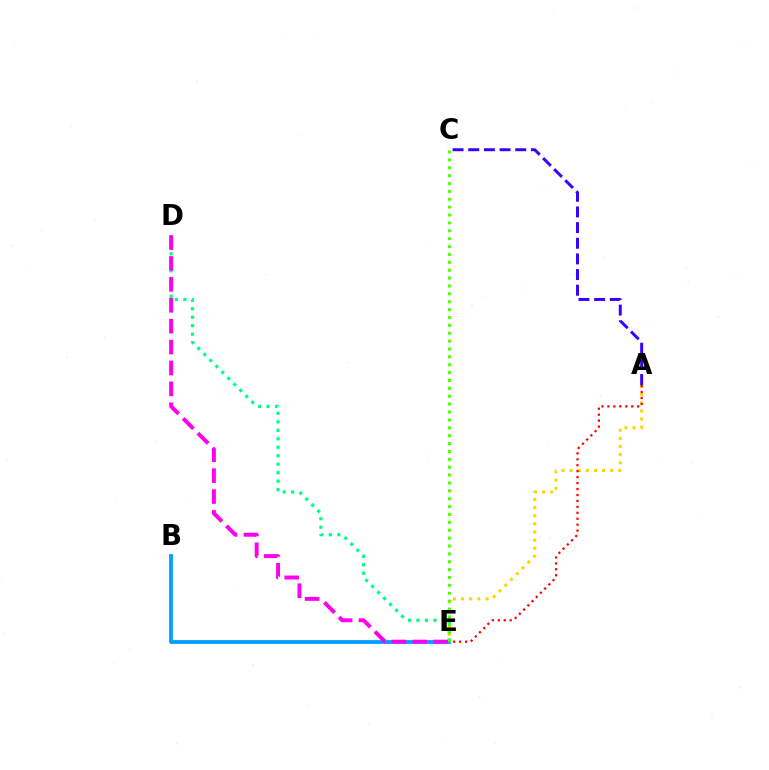{('D', 'E'): [{'color': '#00ff86', 'line_style': 'dotted', 'thickness': 2.3}, {'color': '#ff00ed', 'line_style': 'dashed', 'thickness': 2.84}], ('A', 'E'): [{'color': '#ffd500', 'line_style': 'dotted', 'thickness': 2.21}, {'color': '#ff0000', 'line_style': 'dotted', 'thickness': 1.61}], ('B', 'E'): [{'color': '#009eff', 'line_style': 'solid', 'thickness': 2.71}], ('C', 'E'): [{'color': '#4fff00', 'line_style': 'dotted', 'thickness': 2.14}], ('A', 'C'): [{'color': '#3700ff', 'line_style': 'dashed', 'thickness': 2.13}]}